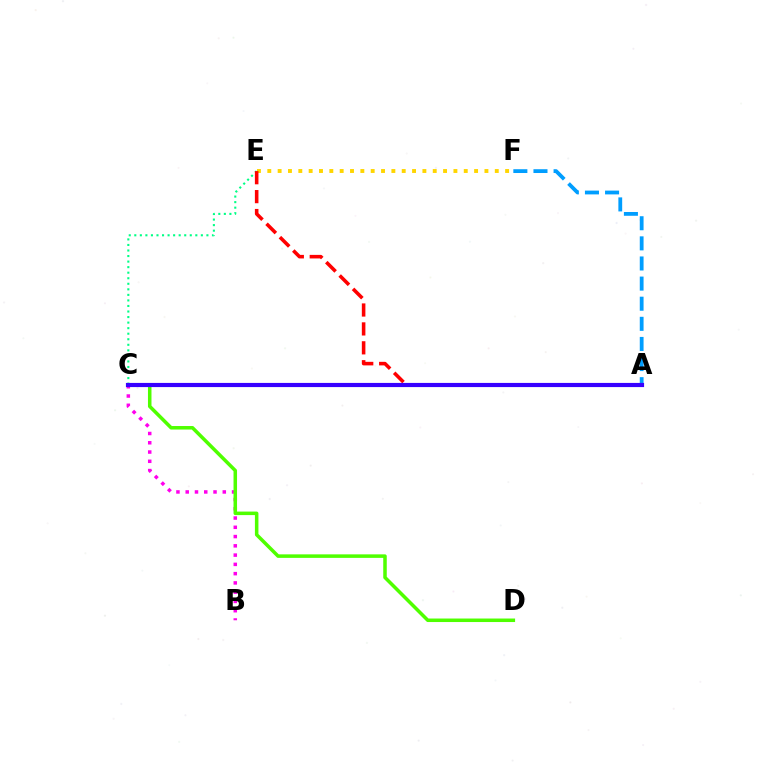{('A', 'F'): [{'color': '#009eff', 'line_style': 'dashed', 'thickness': 2.73}], ('B', 'C'): [{'color': '#ff00ed', 'line_style': 'dotted', 'thickness': 2.52}], ('C', 'D'): [{'color': '#4fff00', 'line_style': 'solid', 'thickness': 2.53}], ('C', 'E'): [{'color': '#00ff86', 'line_style': 'dotted', 'thickness': 1.51}], ('E', 'F'): [{'color': '#ffd500', 'line_style': 'dotted', 'thickness': 2.81}], ('A', 'E'): [{'color': '#ff0000', 'line_style': 'dashed', 'thickness': 2.57}], ('A', 'C'): [{'color': '#3700ff', 'line_style': 'solid', 'thickness': 3.0}]}